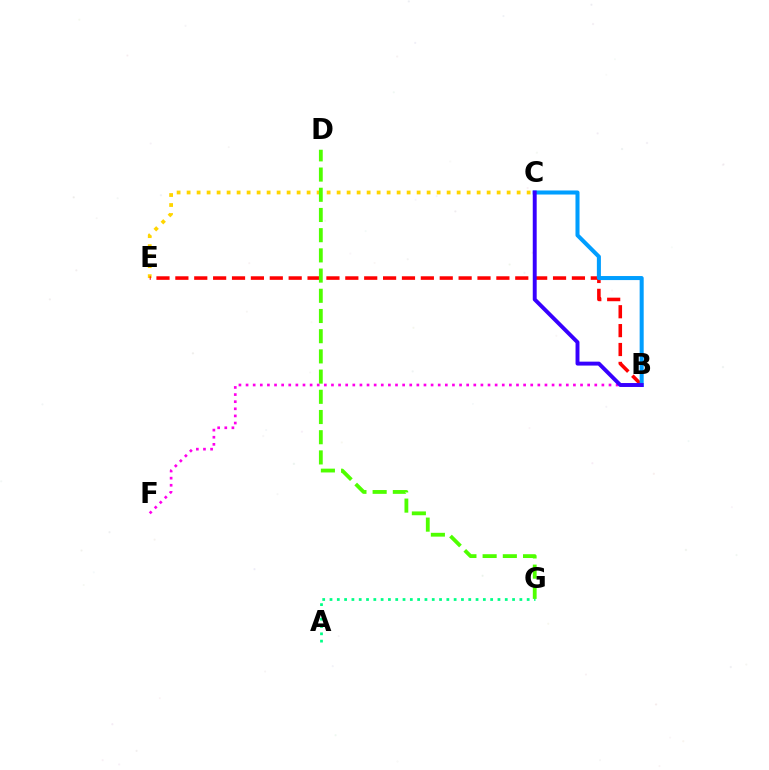{('C', 'E'): [{'color': '#ffd500', 'line_style': 'dotted', 'thickness': 2.72}], ('B', 'E'): [{'color': '#ff0000', 'line_style': 'dashed', 'thickness': 2.57}], ('A', 'G'): [{'color': '#00ff86', 'line_style': 'dotted', 'thickness': 1.98}], ('B', 'C'): [{'color': '#009eff', 'line_style': 'solid', 'thickness': 2.91}, {'color': '#3700ff', 'line_style': 'solid', 'thickness': 2.83}], ('D', 'G'): [{'color': '#4fff00', 'line_style': 'dashed', 'thickness': 2.74}], ('B', 'F'): [{'color': '#ff00ed', 'line_style': 'dotted', 'thickness': 1.93}]}